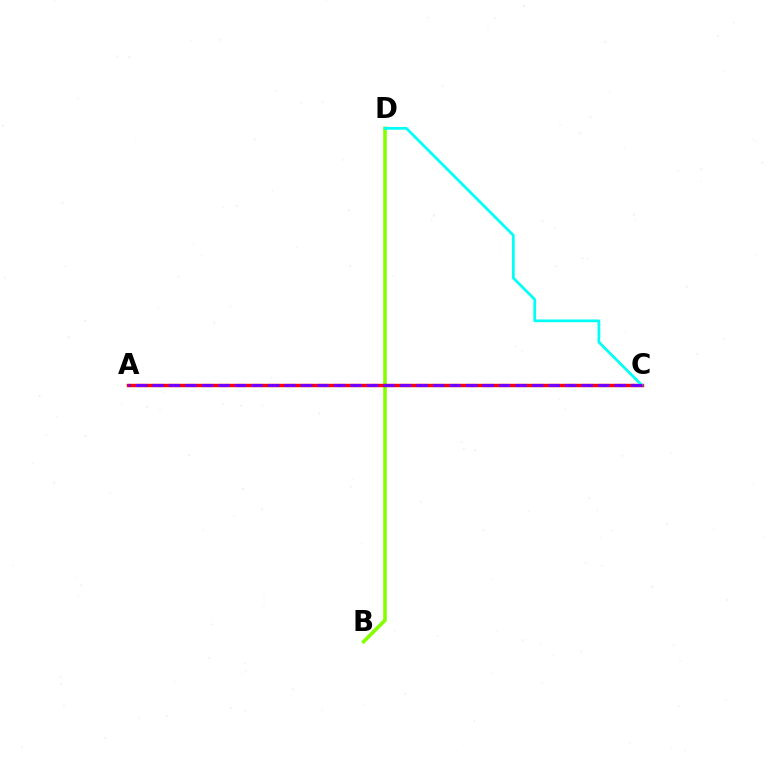{('B', 'D'): [{'color': '#84ff00', 'line_style': 'solid', 'thickness': 2.58}], ('A', 'C'): [{'color': '#ff0000', 'line_style': 'solid', 'thickness': 2.45}, {'color': '#7200ff', 'line_style': 'dashed', 'thickness': 2.24}], ('C', 'D'): [{'color': '#00fff6', 'line_style': 'solid', 'thickness': 1.97}]}